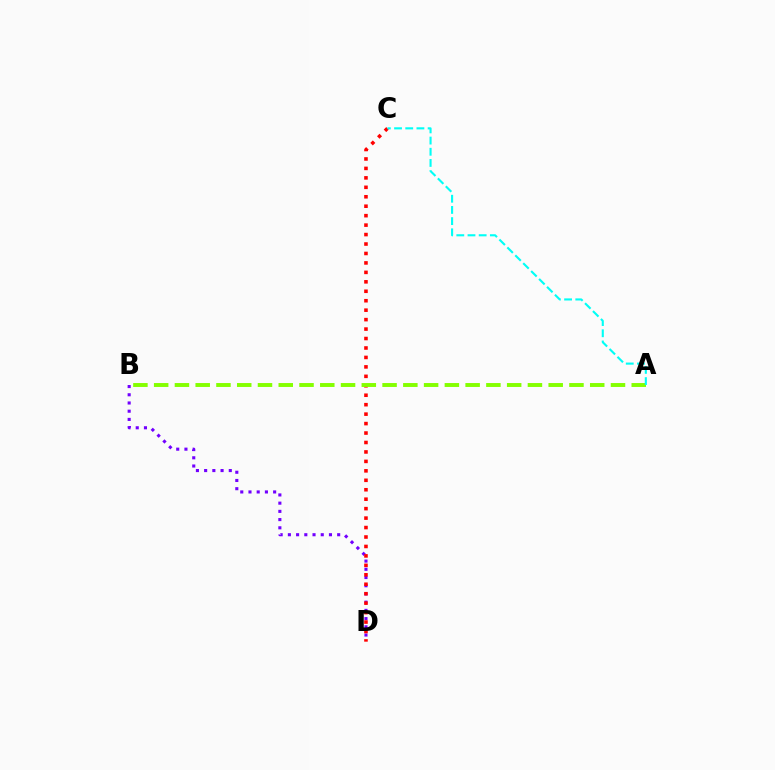{('B', 'D'): [{'color': '#7200ff', 'line_style': 'dotted', 'thickness': 2.23}], ('C', 'D'): [{'color': '#ff0000', 'line_style': 'dotted', 'thickness': 2.57}], ('A', 'B'): [{'color': '#84ff00', 'line_style': 'dashed', 'thickness': 2.82}], ('A', 'C'): [{'color': '#00fff6', 'line_style': 'dashed', 'thickness': 1.52}]}